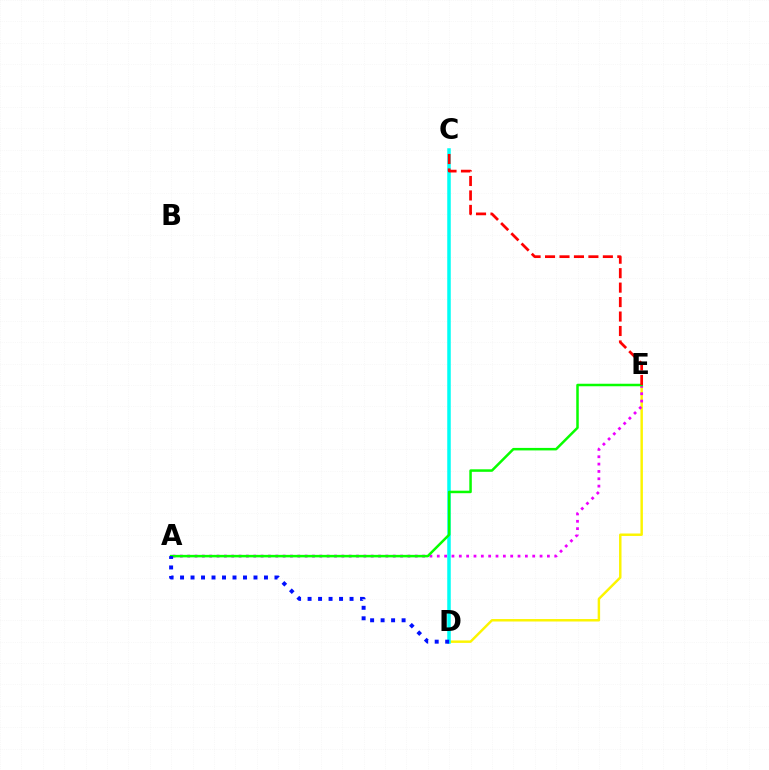{('D', 'E'): [{'color': '#fcf500', 'line_style': 'solid', 'thickness': 1.77}], ('C', 'D'): [{'color': '#00fff6', 'line_style': 'solid', 'thickness': 2.53}], ('A', 'E'): [{'color': '#ee00ff', 'line_style': 'dotted', 'thickness': 1.99}, {'color': '#08ff00', 'line_style': 'solid', 'thickness': 1.8}], ('C', 'E'): [{'color': '#ff0000', 'line_style': 'dashed', 'thickness': 1.96}], ('A', 'D'): [{'color': '#0010ff', 'line_style': 'dotted', 'thickness': 2.85}]}